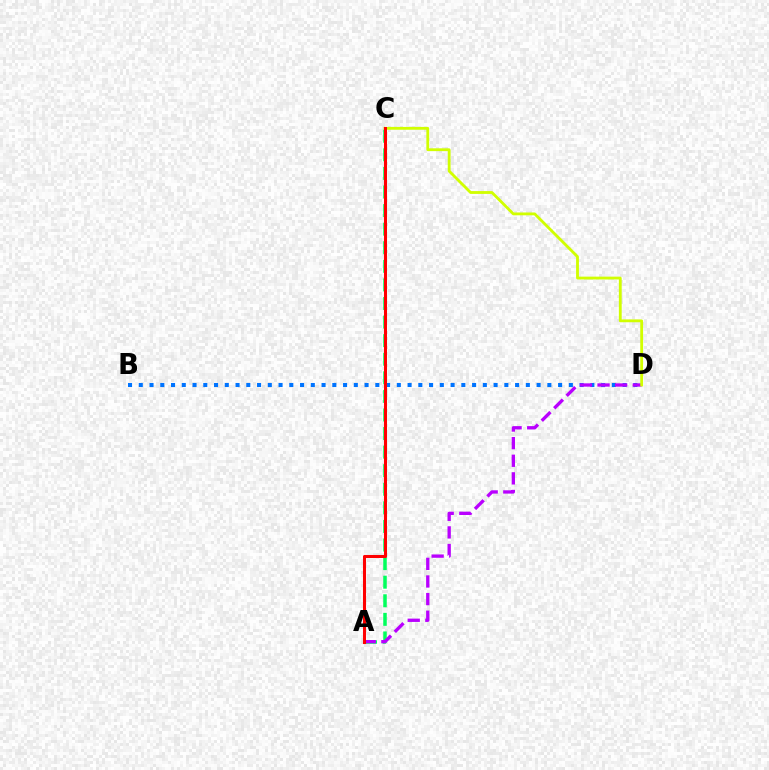{('A', 'C'): [{'color': '#00ff5c', 'line_style': 'dashed', 'thickness': 2.52}, {'color': '#ff0000', 'line_style': 'solid', 'thickness': 2.2}], ('B', 'D'): [{'color': '#0074ff', 'line_style': 'dotted', 'thickness': 2.92}], ('A', 'D'): [{'color': '#b900ff', 'line_style': 'dashed', 'thickness': 2.39}], ('C', 'D'): [{'color': '#d1ff00', 'line_style': 'solid', 'thickness': 2.04}]}